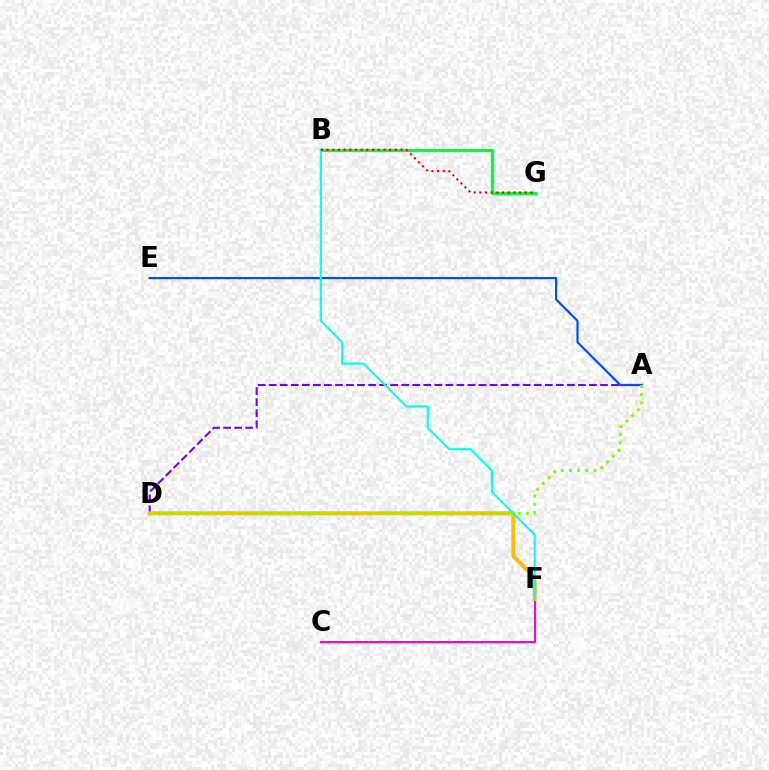{('A', 'D'): [{'color': '#7200ff', 'line_style': 'dashed', 'thickness': 1.5}, {'color': '#84ff00', 'line_style': 'dotted', 'thickness': 2.21}], ('C', 'F'): [{'color': '#ff00cf', 'line_style': 'solid', 'thickness': 1.51}], ('B', 'G'): [{'color': '#00ff39', 'line_style': 'solid', 'thickness': 2.32}, {'color': '#ff0000', 'line_style': 'dotted', 'thickness': 1.54}], ('A', 'E'): [{'color': '#004bff', 'line_style': 'solid', 'thickness': 1.57}], ('D', 'F'): [{'color': '#ffbd00', 'line_style': 'solid', 'thickness': 2.89}], ('B', 'F'): [{'color': '#00fff6', 'line_style': 'solid', 'thickness': 1.52}]}